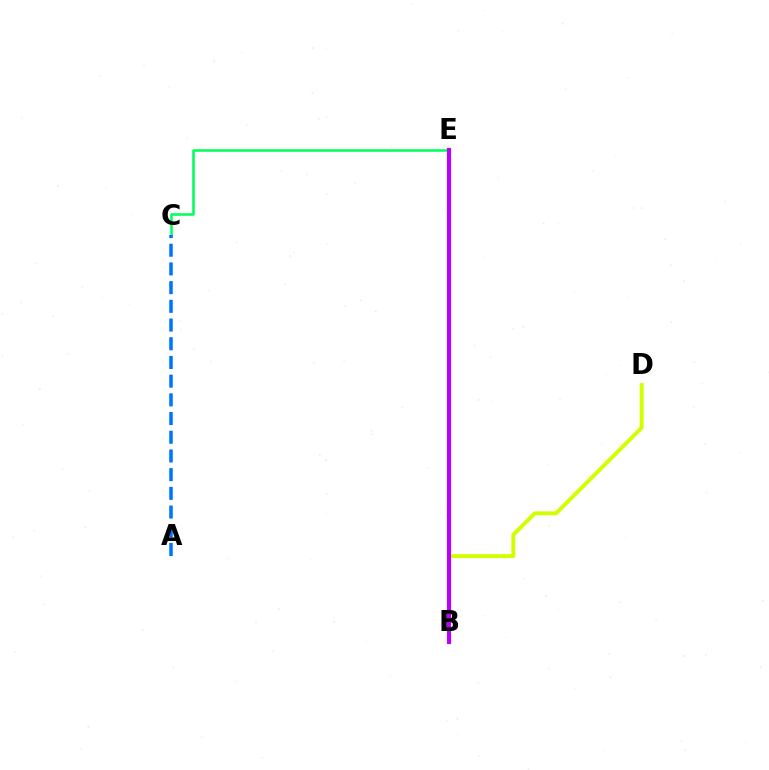{('C', 'E'): [{'color': '#00ff5c', 'line_style': 'solid', 'thickness': 1.83}], ('A', 'C'): [{'color': '#0074ff', 'line_style': 'dashed', 'thickness': 2.54}], ('B', 'E'): [{'color': '#ff0000', 'line_style': 'solid', 'thickness': 2.22}, {'color': '#b900ff', 'line_style': 'solid', 'thickness': 2.94}], ('B', 'D'): [{'color': '#d1ff00', 'line_style': 'solid', 'thickness': 2.83}]}